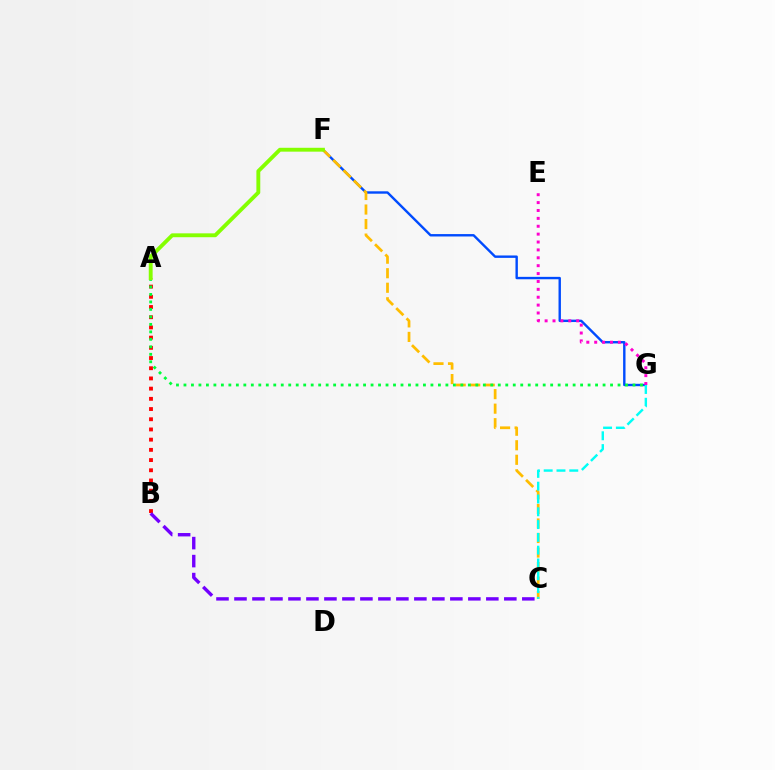{('F', 'G'): [{'color': '#004bff', 'line_style': 'solid', 'thickness': 1.73}], ('A', 'B'): [{'color': '#ff0000', 'line_style': 'dotted', 'thickness': 2.77}], ('C', 'F'): [{'color': '#ffbd00', 'line_style': 'dashed', 'thickness': 1.97}], ('A', 'G'): [{'color': '#00ff39', 'line_style': 'dotted', 'thickness': 2.03}], ('E', 'G'): [{'color': '#ff00cf', 'line_style': 'dotted', 'thickness': 2.14}], ('C', 'G'): [{'color': '#00fff6', 'line_style': 'dashed', 'thickness': 1.74}], ('B', 'C'): [{'color': '#7200ff', 'line_style': 'dashed', 'thickness': 2.44}], ('A', 'F'): [{'color': '#84ff00', 'line_style': 'solid', 'thickness': 2.79}]}